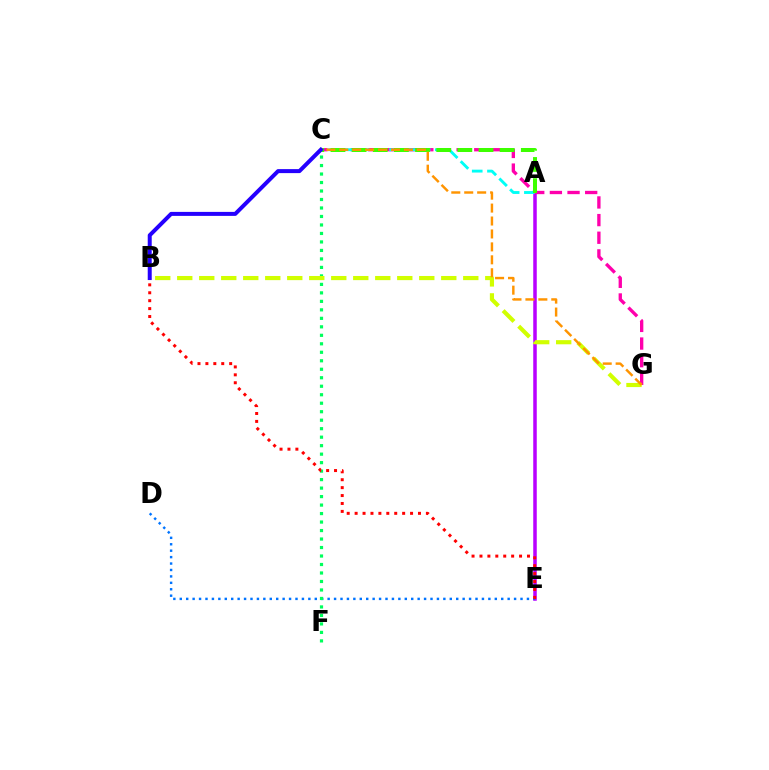{('A', 'E'): [{'color': '#b900ff', 'line_style': 'solid', 'thickness': 2.53}], ('D', 'E'): [{'color': '#0074ff', 'line_style': 'dotted', 'thickness': 1.75}], ('C', 'G'): [{'color': '#ff00ac', 'line_style': 'dashed', 'thickness': 2.4}, {'color': '#ff9400', 'line_style': 'dashed', 'thickness': 1.76}], ('A', 'C'): [{'color': '#00fff6', 'line_style': 'dashed', 'thickness': 2.07}, {'color': '#3dff00', 'line_style': 'dashed', 'thickness': 2.87}], ('C', 'F'): [{'color': '#00ff5c', 'line_style': 'dotted', 'thickness': 2.31}], ('B', 'E'): [{'color': '#ff0000', 'line_style': 'dotted', 'thickness': 2.15}], ('B', 'G'): [{'color': '#d1ff00', 'line_style': 'dashed', 'thickness': 2.99}], ('B', 'C'): [{'color': '#2500ff', 'line_style': 'solid', 'thickness': 2.88}]}